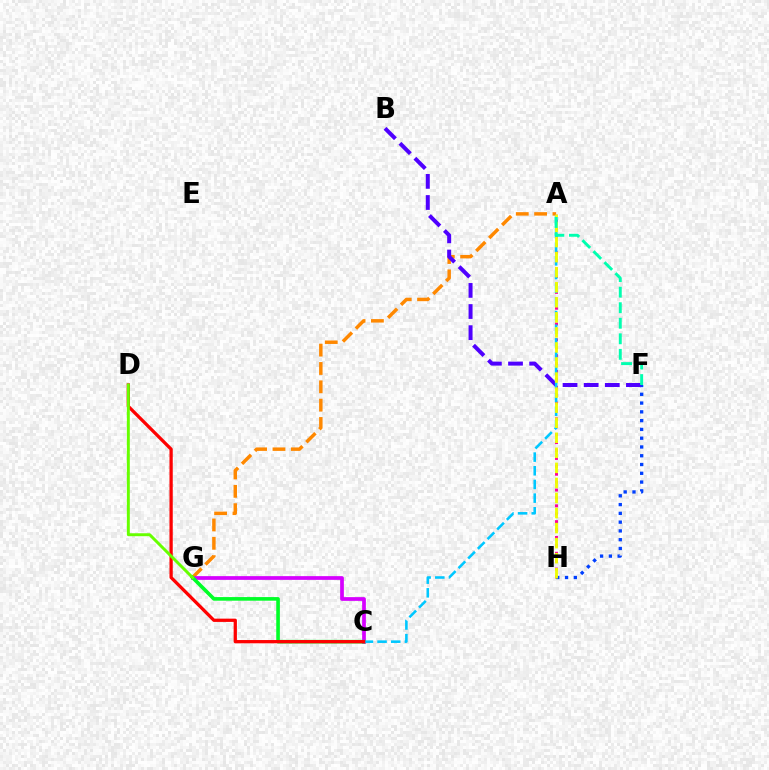{('A', 'G'): [{'color': '#ff8800', 'line_style': 'dashed', 'thickness': 2.49}], ('C', 'G'): [{'color': '#d600ff', 'line_style': 'solid', 'thickness': 2.69}, {'color': '#00ff27', 'line_style': 'solid', 'thickness': 2.6}], ('A', 'H'): [{'color': '#ff00a0', 'line_style': 'dotted', 'thickness': 2.15}, {'color': '#eeff00', 'line_style': 'dashed', 'thickness': 2.04}], ('F', 'H'): [{'color': '#003fff', 'line_style': 'dotted', 'thickness': 2.39}], ('B', 'F'): [{'color': '#4f00ff', 'line_style': 'dashed', 'thickness': 2.87}], ('A', 'C'): [{'color': '#00c7ff', 'line_style': 'dashed', 'thickness': 1.86}], ('A', 'F'): [{'color': '#00ffaf', 'line_style': 'dashed', 'thickness': 2.11}], ('C', 'D'): [{'color': '#ff0000', 'line_style': 'solid', 'thickness': 2.35}], ('D', 'G'): [{'color': '#66ff00', 'line_style': 'solid', 'thickness': 2.12}]}